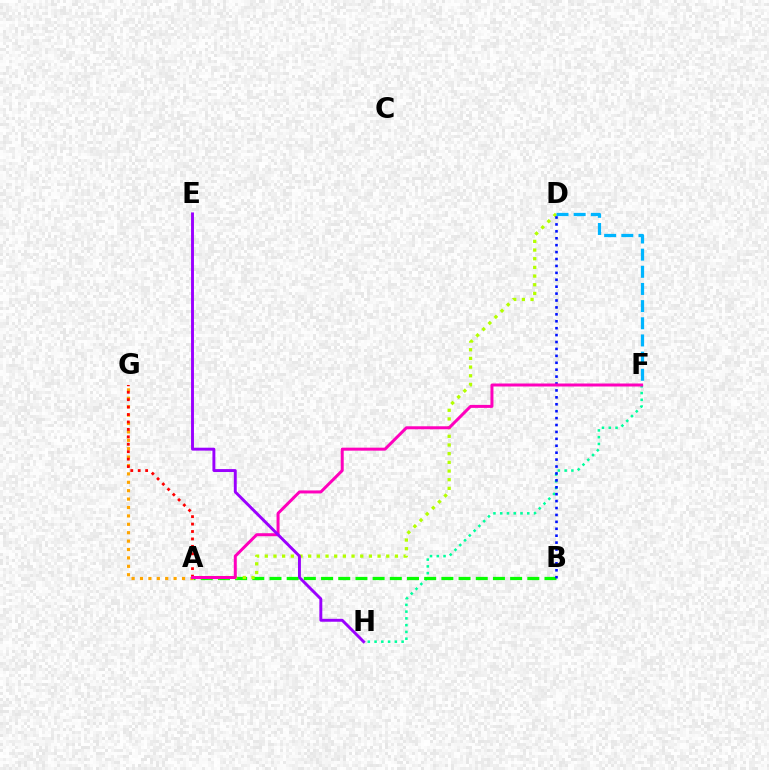{('F', 'H'): [{'color': '#00ff9d', 'line_style': 'dotted', 'thickness': 1.84}], ('A', 'B'): [{'color': '#08ff00', 'line_style': 'dashed', 'thickness': 2.33}], ('A', 'D'): [{'color': '#b3ff00', 'line_style': 'dotted', 'thickness': 2.36}], ('B', 'D'): [{'color': '#0010ff', 'line_style': 'dotted', 'thickness': 1.88}], ('D', 'F'): [{'color': '#00b5ff', 'line_style': 'dashed', 'thickness': 2.33}], ('A', 'G'): [{'color': '#ffa500', 'line_style': 'dotted', 'thickness': 2.28}, {'color': '#ff0000', 'line_style': 'dotted', 'thickness': 2.02}], ('A', 'F'): [{'color': '#ff00bd', 'line_style': 'solid', 'thickness': 2.16}], ('E', 'H'): [{'color': '#9b00ff', 'line_style': 'solid', 'thickness': 2.1}]}